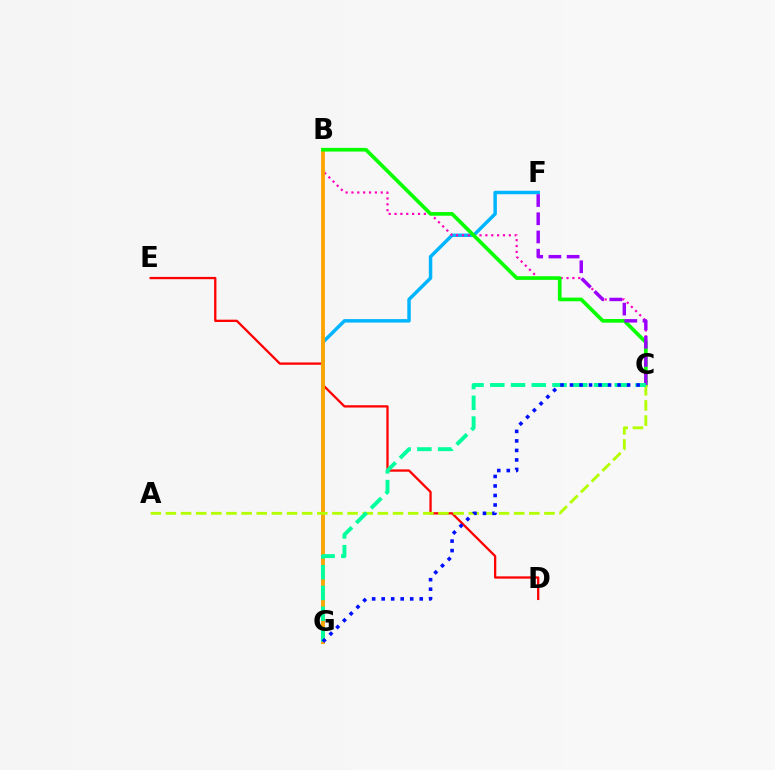{('D', 'E'): [{'color': '#ff0000', 'line_style': 'solid', 'thickness': 1.65}], ('F', 'G'): [{'color': '#00b5ff', 'line_style': 'solid', 'thickness': 2.49}], ('B', 'C'): [{'color': '#ff00bd', 'line_style': 'dotted', 'thickness': 1.59}, {'color': '#08ff00', 'line_style': 'solid', 'thickness': 2.65}], ('B', 'G'): [{'color': '#ffa500', 'line_style': 'solid', 'thickness': 2.75}], ('C', 'F'): [{'color': '#9b00ff', 'line_style': 'dashed', 'thickness': 2.47}], ('A', 'C'): [{'color': '#b3ff00', 'line_style': 'dashed', 'thickness': 2.06}], ('C', 'G'): [{'color': '#00ff9d', 'line_style': 'dashed', 'thickness': 2.82}, {'color': '#0010ff', 'line_style': 'dotted', 'thickness': 2.58}]}